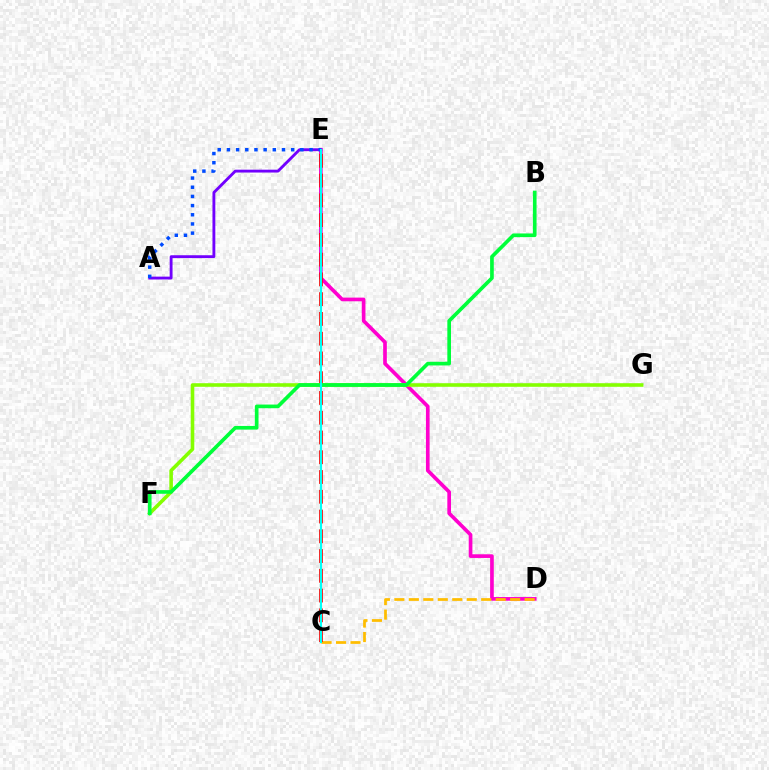{('D', 'E'): [{'color': '#ff00cf', 'line_style': 'solid', 'thickness': 2.65}], ('A', 'E'): [{'color': '#7200ff', 'line_style': 'solid', 'thickness': 2.06}, {'color': '#004bff', 'line_style': 'dotted', 'thickness': 2.49}], ('C', 'D'): [{'color': '#ffbd00', 'line_style': 'dashed', 'thickness': 1.97}], ('C', 'E'): [{'color': '#ff0000', 'line_style': 'dashed', 'thickness': 2.68}, {'color': '#00fff6', 'line_style': 'solid', 'thickness': 1.52}], ('F', 'G'): [{'color': '#84ff00', 'line_style': 'solid', 'thickness': 2.59}], ('B', 'F'): [{'color': '#00ff39', 'line_style': 'solid', 'thickness': 2.64}]}